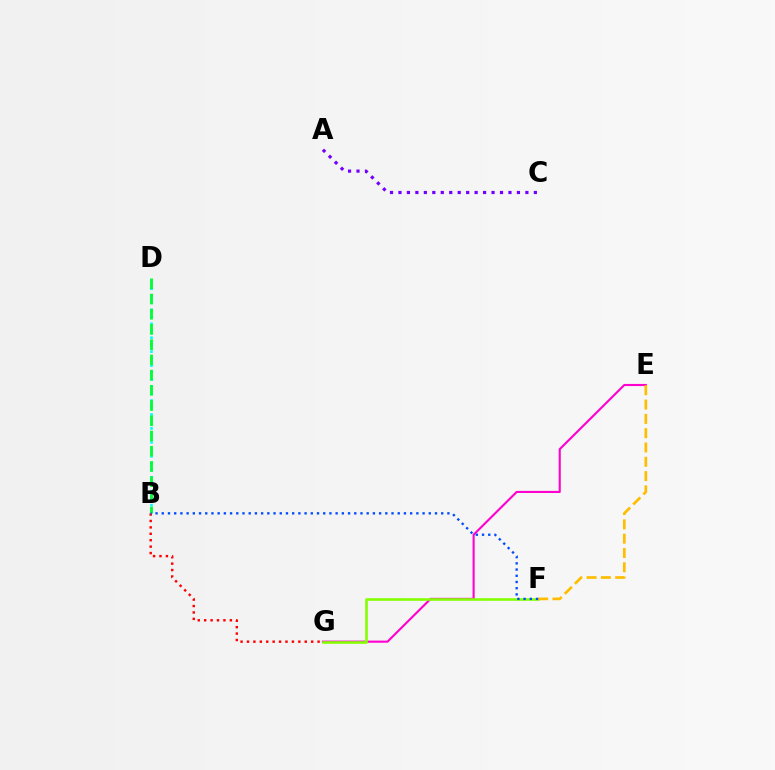{('B', 'D'): [{'color': '#00fff6', 'line_style': 'dotted', 'thickness': 1.9}, {'color': '#00ff39', 'line_style': 'dashed', 'thickness': 2.07}], ('E', 'G'): [{'color': '#ff00cf', 'line_style': 'solid', 'thickness': 1.52}], ('F', 'G'): [{'color': '#84ff00', 'line_style': 'solid', 'thickness': 1.87}], ('E', 'F'): [{'color': '#ffbd00', 'line_style': 'dashed', 'thickness': 1.94}], ('B', 'G'): [{'color': '#ff0000', 'line_style': 'dotted', 'thickness': 1.74}], ('B', 'F'): [{'color': '#004bff', 'line_style': 'dotted', 'thickness': 1.69}], ('A', 'C'): [{'color': '#7200ff', 'line_style': 'dotted', 'thickness': 2.3}]}